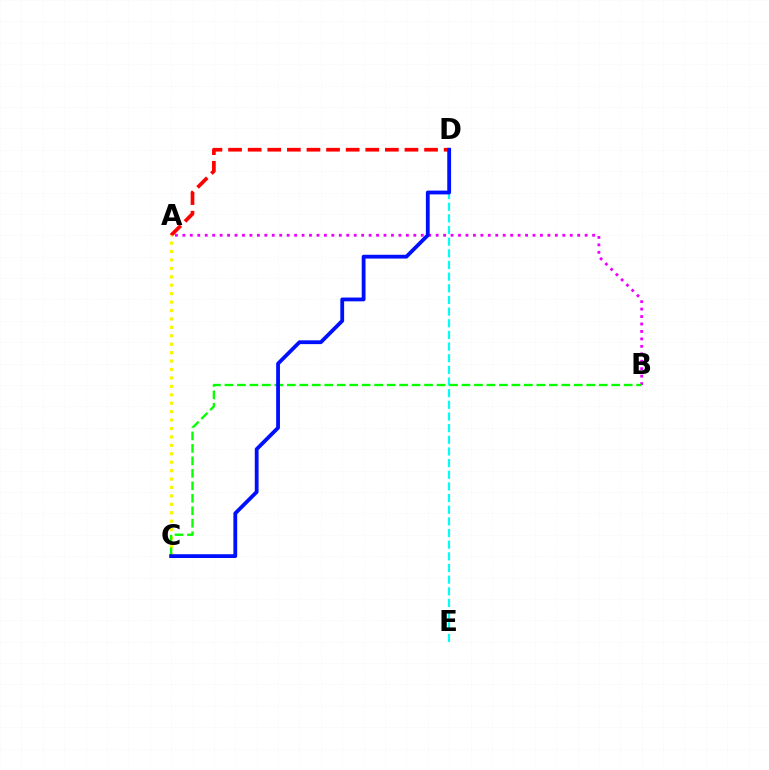{('D', 'E'): [{'color': '#00fff6', 'line_style': 'dashed', 'thickness': 1.58}], ('A', 'B'): [{'color': '#ee00ff', 'line_style': 'dotted', 'thickness': 2.02}], ('A', 'D'): [{'color': '#ff0000', 'line_style': 'dashed', 'thickness': 2.66}], ('A', 'C'): [{'color': '#fcf500', 'line_style': 'dotted', 'thickness': 2.29}], ('B', 'C'): [{'color': '#08ff00', 'line_style': 'dashed', 'thickness': 1.69}], ('C', 'D'): [{'color': '#0010ff', 'line_style': 'solid', 'thickness': 2.74}]}